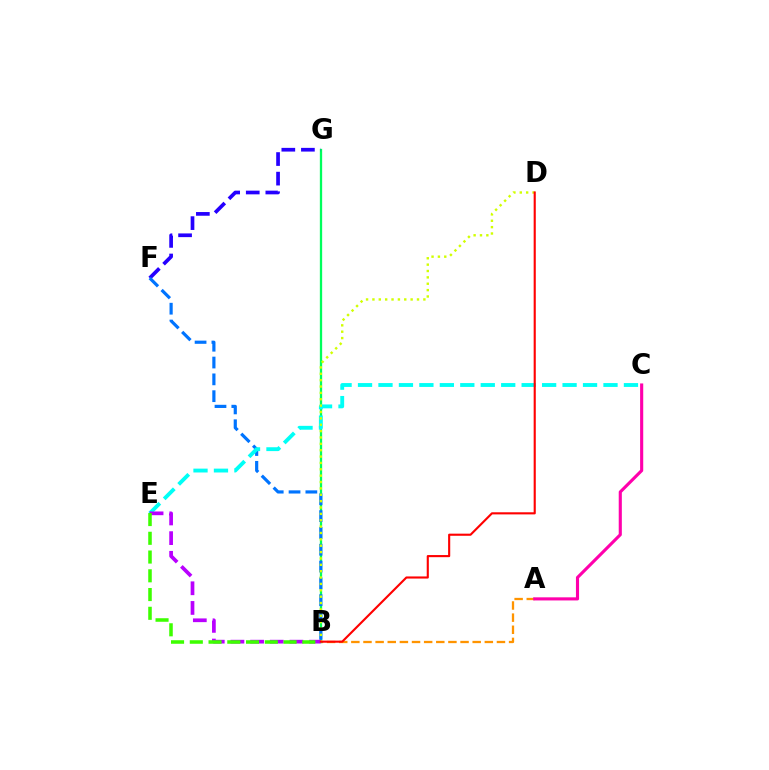{('A', 'B'): [{'color': '#ff9400', 'line_style': 'dashed', 'thickness': 1.65}], ('B', 'G'): [{'color': '#00ff5c', 'line_style': 'solid', 'thickness': 1.66}], ('F', 'G'): [{'color': '#2500ff', 'line_style': 'dashed', 'thickness': 2.66}], ('B', 'F'): [{'color': '#0074ff', 'line_style': 'dashed', 'thickness': 2.28}], ('A', 'C'): [{'color': '#ff00ac', 'line_style': 'solid', 'thickness': 2.24}], ('C', 'E'): [{'color': '#00fff6', 'line_style': 'dashed', 'thickness': 2.78}], ('B', 'D'): [{'color': '#d1ff00', 'line_style': 'dotted', 'thickness': 1.73}, {'color': '#ff0000', 'line_style': 'solid', 'thickness': 1.53}], ('B', 'E'): [{'color': '#b900ff', 'line_style': 'dashed', 'thickness': 2.67}, {'color': '#3dff00', 'line_style': 'dashed', 'thickness': 2.55}]}